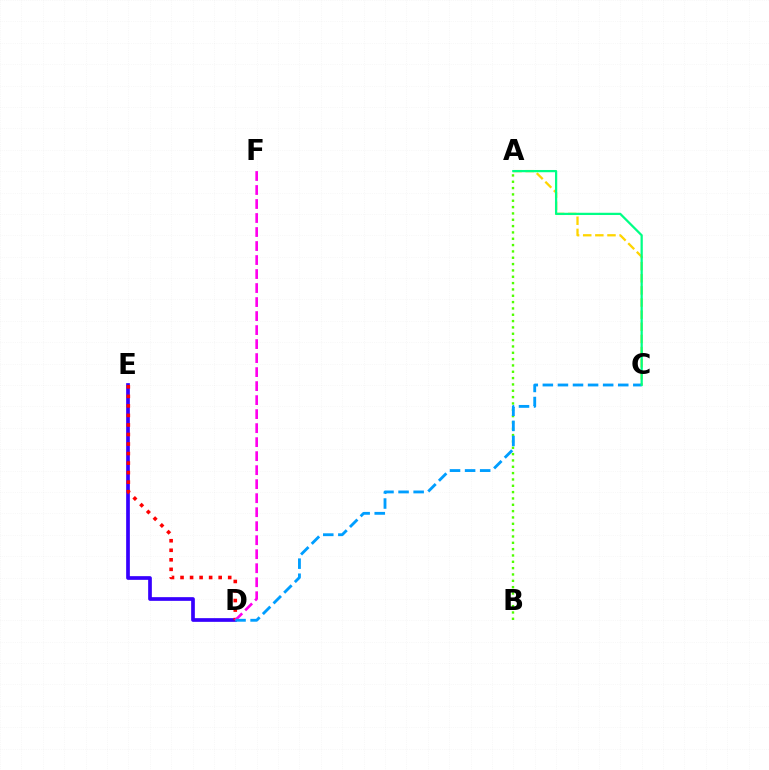{('A', 'C'): [{'color': '#ffd500', 'line_style': 'dashed', 'thickness': 1.65}, {'color': '#00ff86', 'line_style': 'solid', 'thickness': 1.62}], ('D', 'E'): [{'color': '#3700ff', 'line_style': 'solid', 'thickness': 2.66}, {'color': '#ff0000', 'line_style': 'dotted', 'thickness': 2.59}], ('A', 'B'): [{'color': '#4fff00', 'line_style': 'dotted', 'thickness': 1.72}], ('D', 'F'): [{'color': '#ff00ed', 'line_style': 'dashed', 'thickness': 1.9}], ('C', 'D'): [{'color': '#009eff', 'line_style': 'dashed', 'thickness': 2.05}]}